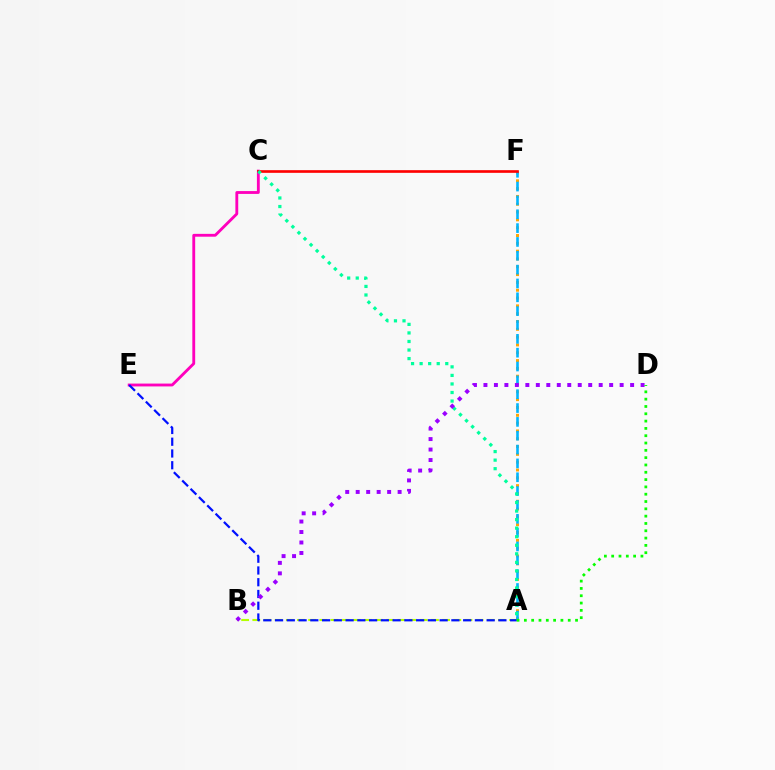{('A', 'B'): [{'color': '#b3ff00', 'line_style': 'dashed', 'thickness': 1.52}], ('A', 'F'): [{'color': '#ffa500', 'line_style': 'dotted', 'thickness': 2.12}, {'color': '#00b5ff', 'line_style': 'dashed', 'thickness': 1.88}], ('C', 'E'): [{'color': '#ff00bd', 'line_style': 'solid', 'thickness': 2.05}], ('A', 'E'): [{'color': '#0010ff', 'line_style': 'dashed', 'thickness': 1.6}], ('C', 'F'): [{'color': '#ff0000', 'line_style': 'solid', 'thickness': 1.91}], ('A', 'C'): [{'color': '#00ff9d', 'line_style': 'dotted', 'thickness': 2.32}], ('B', 'D'): [{'color': '#9b00ff', 'line_style': 'dotted', 'thickness': 2.85}], ('A', 'D'): [{'color': '#08ff00', 'line_style': 'dotted', 'thickness': 1.99}]}